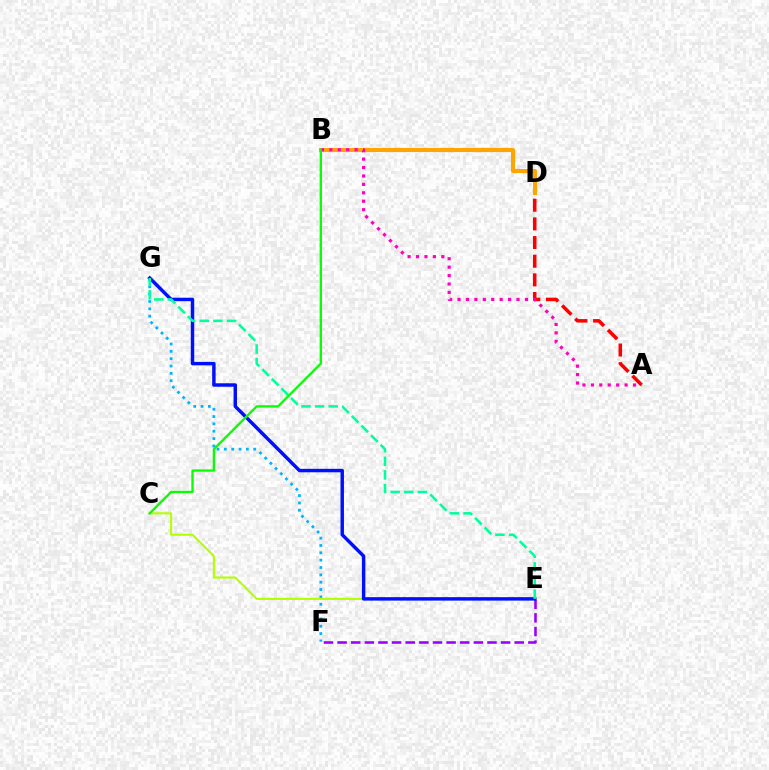{('A', 'D'): [{'color': '#ff0000', 'line_style': 'dashed', 'thickness': 2.54}], ('B', 'D'): [{'color': '#ffa500', 'line_style': 'solid', 'thickness': 2.93}], ('F', 'G'): [{'color': '#00b5ff', 'line_style': 'dotted', 'thickness': 2.0}], ('E', 'F'): [{'color': '#9b00ff', 'line_style': 'dashed', 'thickness': 1.85}], ('C', 'E'): [{'color': '#b3ff00', 'line_style': 'solid', 'thickness': 1.51}], ('E', 'G'): [{'color': '#0010ff', 'line_style': 'solid', 'thickness': 2.49}, {'color': '#00ff9d', 'line_style': 'dashed', 'thickness': 1.85}], ('A', 'B'): [{'color': '#ff00bd', 'line_style': 'dotted', 'thickness': 2.29}], ('B', 'C'): [{'color': '#08ff00', 'line_style': 'solid', 'thickness': 1.68}]}